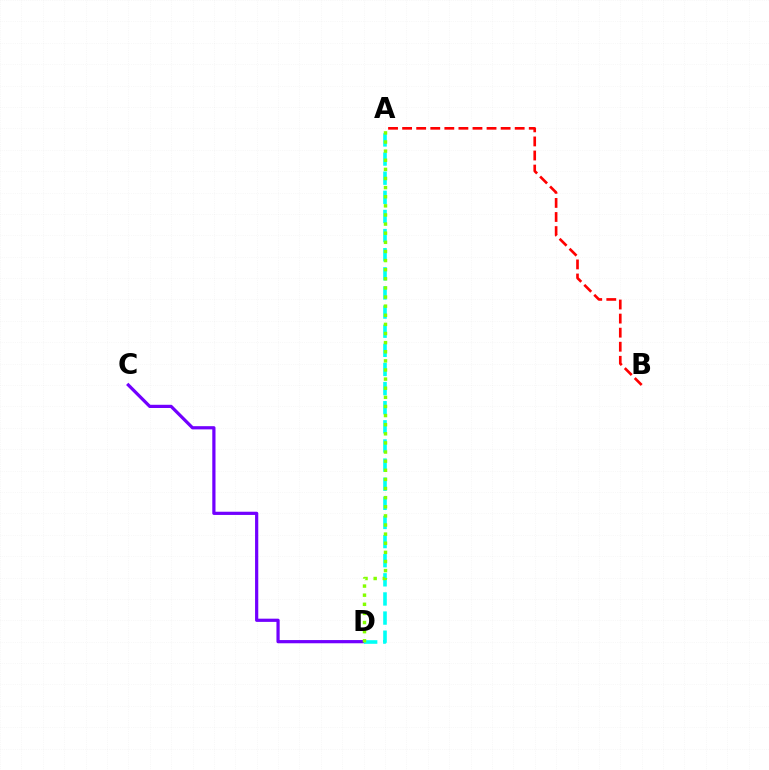{('A', 'B'): [{'color': '#ff0000', 'line_style': 'dashed', 'thickness': 1.91}], ('C', 'D'): [{'color': '#7200ff', 'line_style': 'solid', 'thickness': 2.31}], ('A', 'D'): [{'color': '#00fff6', 'line_style': 'dashed', 'thickness': 2.6}, {'color': '#84ff00', 'line_style': 'dotted', 'thickness': 2.48}]}